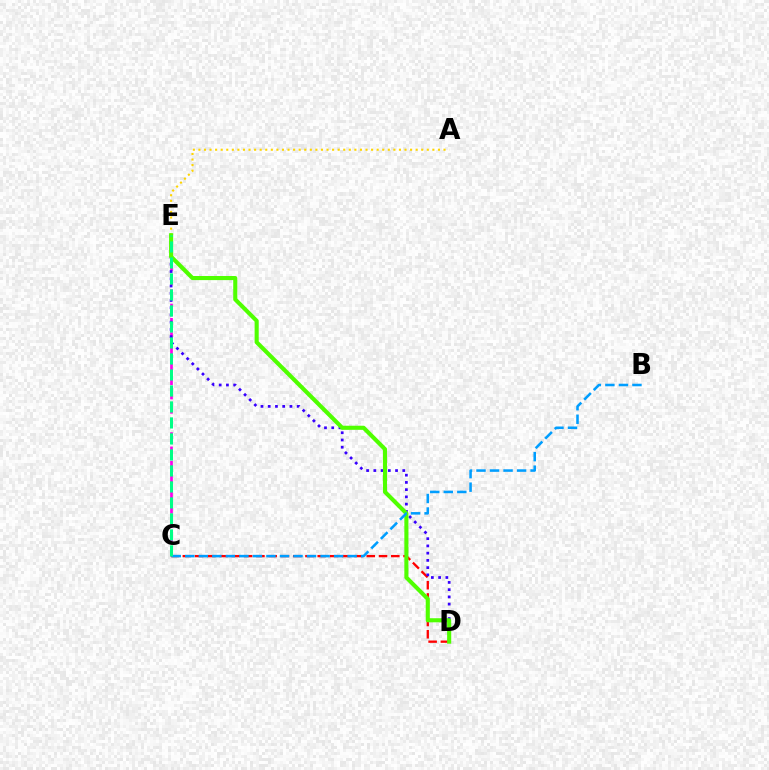{('C', 'D'): [{'color': '#ff0000', 'line_style': 'dashed', 'thickness': 1.67}], ('C', 'E'): [{'color': '#ff00ed', 'line_style': 'dashed', 'thickness': 1.94}, {'color': '#00ff86', 'line_style': 'dashed', 'thickness': 2.17}], ('D', 'E'): [{'color': '#3700ff', 'line_style': 'dotted', 'thickness': 1.97}, {'color': '#4fff00', 'line_style': 'solid', 'thickness': 2.95}], ('A', 'E'): [{'color': '#ffd500', 'line_style': 'dotted', 'thickness': 1.51}], ('B', 'C'): [{'color': '#009eff', 'line_style': 'dashed', 'thickness': 1.84}]}